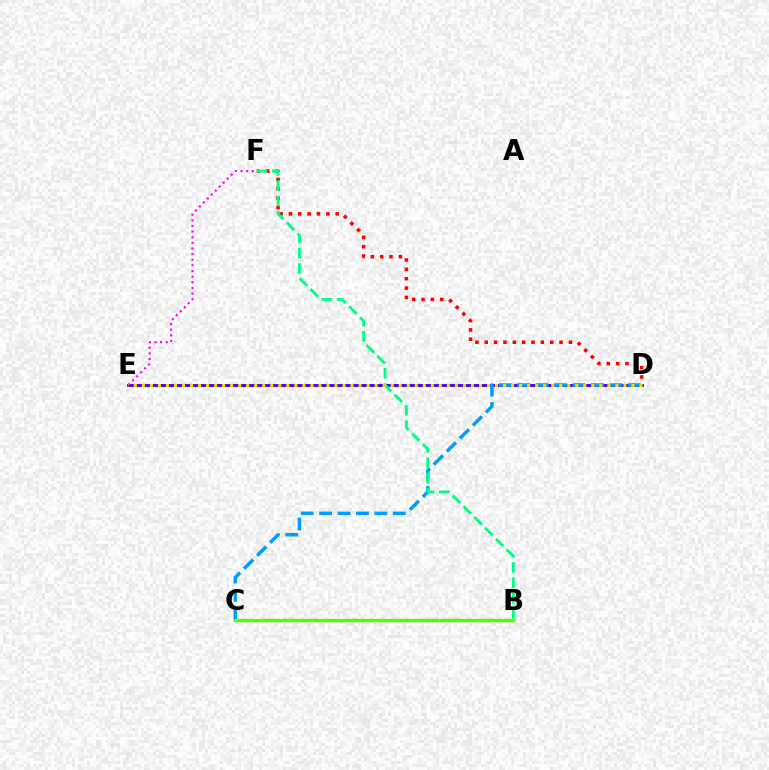{('D', 'E'): [{'color': '#3700ff', 'line_style': 'solid', 'thickness': 2.05}, {'color': '#ffd500', 'line_style': 'dotted', 'thickness': 2.18}], ('C', 'D'): [{'color': '#009eff', 'line_style': 'dashed', 'thickness': 2.5}], ('E', 'F'): [{'color': '#ff00ed', 'line_style': 'dotted', 'thickness': 1.53}], ('D', 'F'): [{'color': '#ff0000', 'line_style': 'dotted', 'thickness': 2.54}], ('B', 'C'): [{'color': '#4fff00', 'line_style': 'solid', 'thickness': 2.45}], ('B', 'F'): [{'color': '#00ff86', 'line_style': 'dashed', 'thickness': 2.08}]}